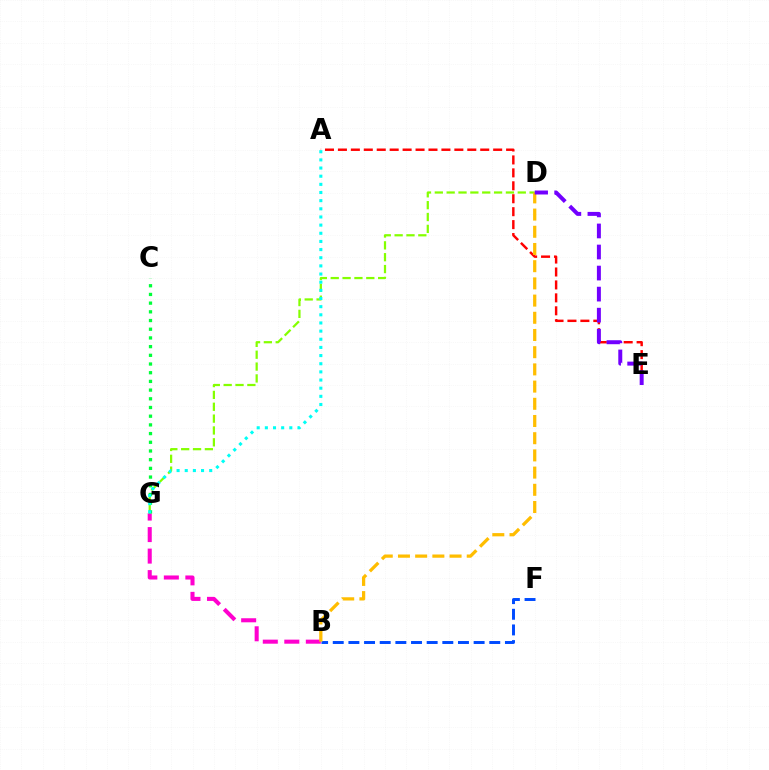{('A', 'E'): [{'color': '#ff0000', 'line_style': 'dashed', 'thickness': 1.76}], ('B', 'G'): [{'color': '#ff00cf', 'line_style': 'dashed', 'thickness': 2.92}], ('D', 'G'): [{'color': '#84ff00', 'line_style': 'dashed', 'thickness': 1.61}], ('B', 'F'): [{'color': '#004bff', 'line_style': 'dashed', 'thickness': 2.13}], ('B', 'D'): [{'color': '#ffbd00', 'line_style': 'dashed', 'thickness': 2.34}], ('D', 'E'): [{'color': '#7200ff', 'line_style': 'dashed', 'thickness': 2.86}], ('C', 'G'): [{'color': '#00ff39', 'line_style': 'dotted', 'thickness': 2.36}], ('A', 'G'): [{'color': '#00fff6', 'line_style': 'dotted', 'thickness': 2.22}]}